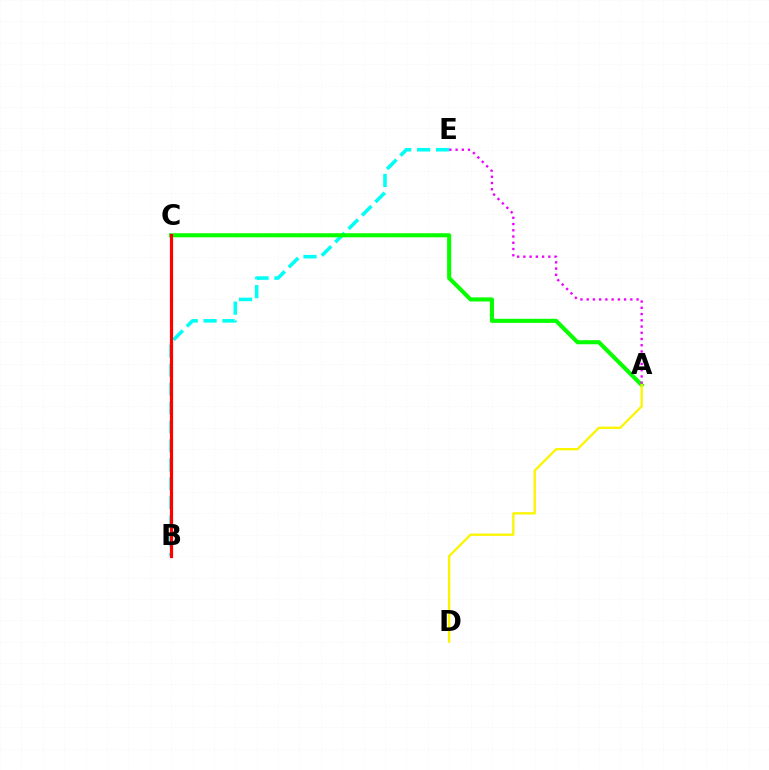{('B', 'C'): [{'color': '#0010ff', 'line_style': 'solid', 'thickness': 2.12}, {'color': '#ff0000', 'line_style': 'solid', 'thickness': 2.3}], ('B', 'E'): [{'color': '#00fff6', 'line_style': 'dashed', 'thickness': 2.57}], ('A', 'C'): [{'color': '#08ff00', 'line_style': 'solid', 'thickness': 2.95}], ('A', 'E'): [{'color': '#ee00ff', 'line_style': 'dotted', 'thickness': 1.69}], ('A', 'D'): [{'color': '#fcf500', 'line_style': 'solid', 'thickness': 1.66}]}